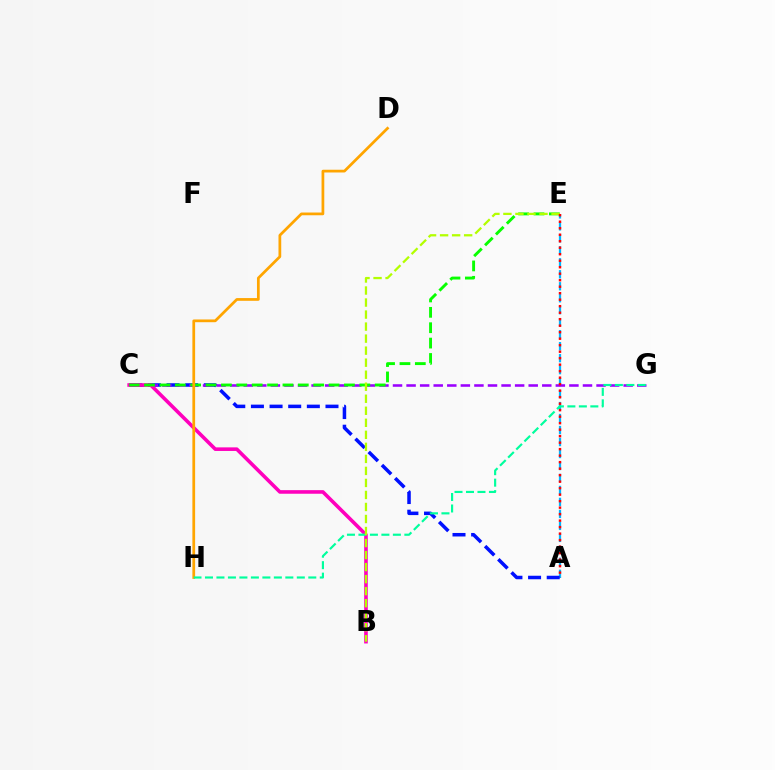{('A', 'E'): [{'color': '#00b5ff', 'line_style': 'dashed', 'thickness': 1.63}, {'color': '#ff0000', 'line_style': 'dotted', 'thickness': 1.77}], ('A', 'C'): [{'color': '#0010ff', 'line_style': 'dashed', 'thickness': 2.53}], ('C', 'G'): [{'color': '#9b00ff', 'line_style': 'dashed', 'thickness': 1.84}], ('B', 'C'): [{'color': '#ff00bd', 'line_style': 'solid', 'thickness': 2.59}], ('C', 'E'): [{'color': '#08ff00', 'line_style': 'dashed', 'thickness': 2.09}], ('D', 'H'): [{'color': '#ffa500', 'line_style': 'solid', 'thickness': 1.97}], ('G', 'H'): [{'color': '#00ff9d', 'line_style': 'dashed', 'thickness': 1.56}], ('B', 'E'): [{'color': '#b3ff00', 'line_style': 'dashed', 'thickness': 1.63}]}